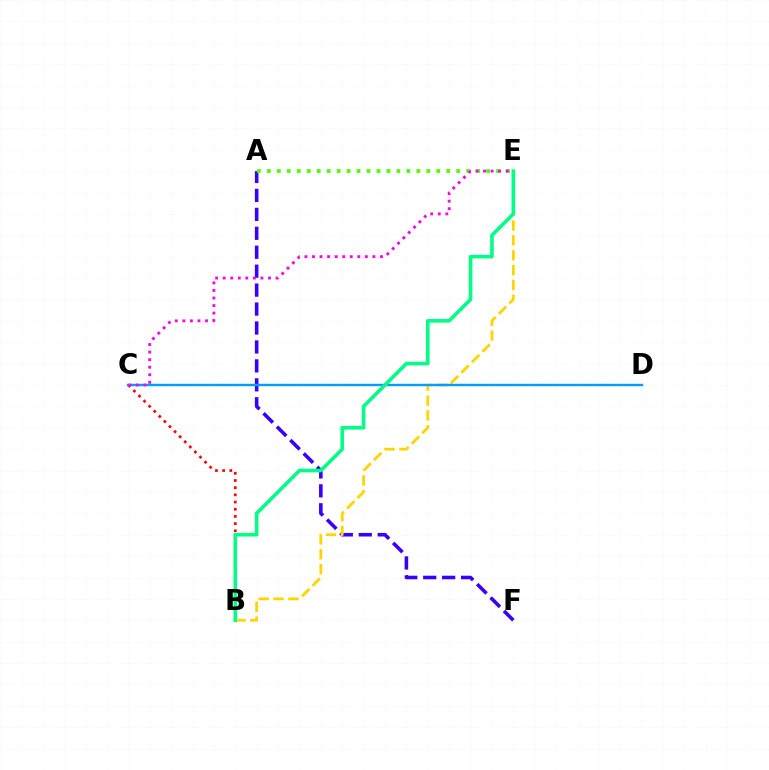{('B', 'C'): [{'color': '#ff0000', 'line_style': 'dotted', 'thickness': 1.95}], ('A', 'F'): [{'color': '#3700ff', 'line_style': 'dashed', 'thickness': 2.57}], ('B', 'E'): [{'color': '#ffd500', 'line_style': 'dashed', 'thickness': 2.02}, {'color': '#00ff86', 'line_style': 'solid', 'thickness': 2.59}], ('C', 'D'): [{'color': '#009eff', 'line_style': 'solid', 'thickness': 1.73}], ('A', 'E'): [{'color': '#4fff00', 'line_style': 'dotted', 'thickness': 2.71}], ('C', 'E'): [{'color': '#ff00ed', 'line_style': 'dotted', 'thickness': 2.05}]}